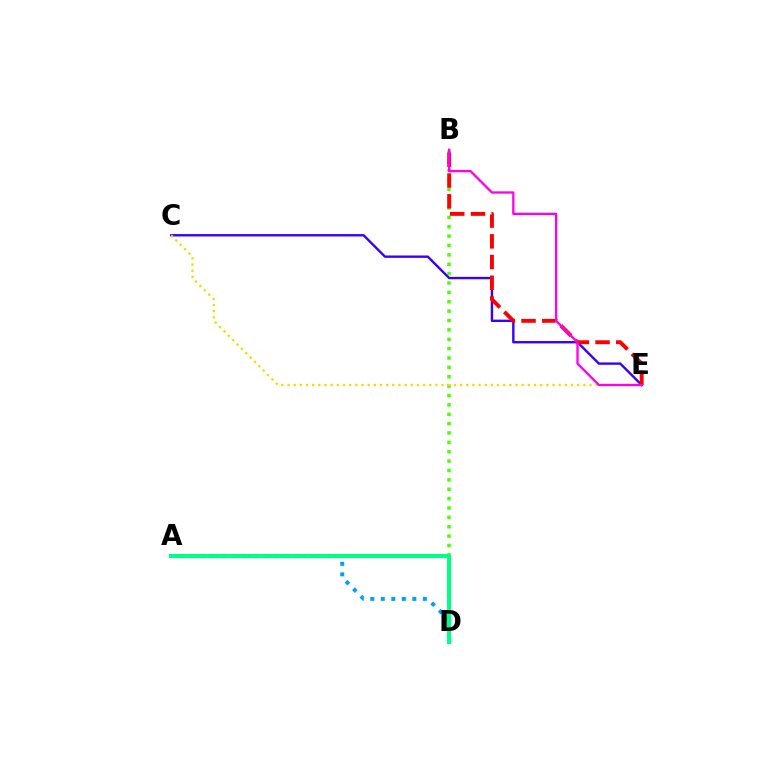{('A', 'D'): [{'color': '#009eff', 'line_style': 'dotted', 'thickness': 2.86}, {'color': '#00ff86', 'line_style': 'solid', 'thickness': 2.95}], ('B', 'D'): [{'color': '#4fff00', 'line_style': 'dotted', 'thickness': 2.55}], ('C', 'E'): [{'color': '#3700ff', 'line_style': 'solid', 'thickness': 1.71}, {'color': '#ffd500', 'line_style': 'dotted', 'thickness': 1.67}], ('B', 'E'): [{'color': '#ff0000', 'line_style': 'dashed', 'thickness': 2.81}, {'color': '#ff00ed', 'line_style': 'solid', 'thickness': 1.67}]}